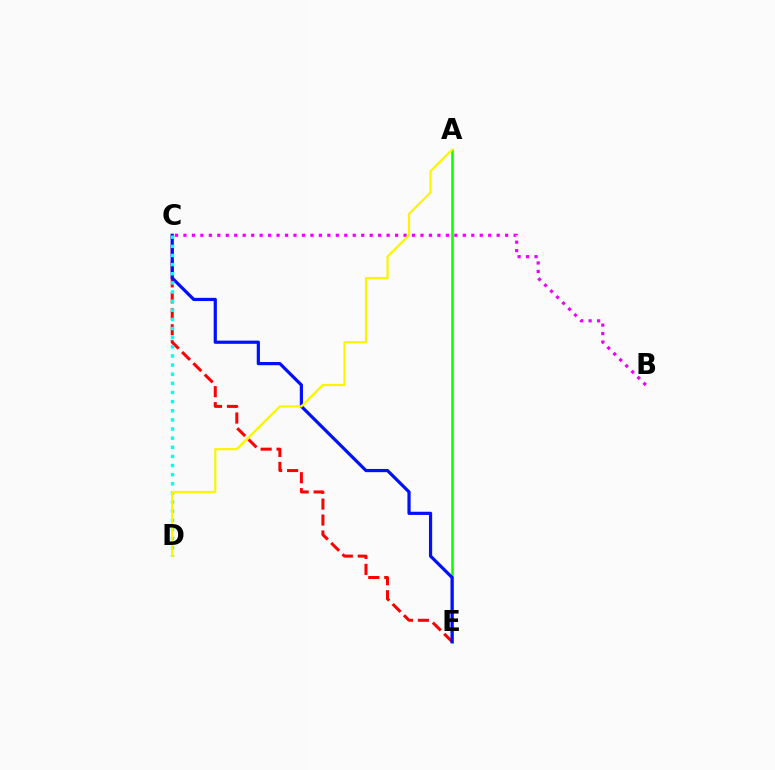{('A', 'E'): [{'color': '#08ff00', 'line_style': 'solid', 'thickness': 1.82}], ('B', 'C'): [{'color': '#ee00ff', 'line_style': 'dotted', 'thickness': 2.3}], ('C', 'E'): [{'color': '#ff0000', 'line_style': 'dashed', 'thickness': 2.17}, {'color': '#0010ff', 'line_style': 'solid', 'thickness': 2.3}], ('C', 'D'): [{'color': '#00fff6', 'line_style': 'dotted', 'thickness': 2.48}], ('A', 'D'): [{'color': '#fcf500', 'line_style': 'solid', 'thickness': 1.59}]}